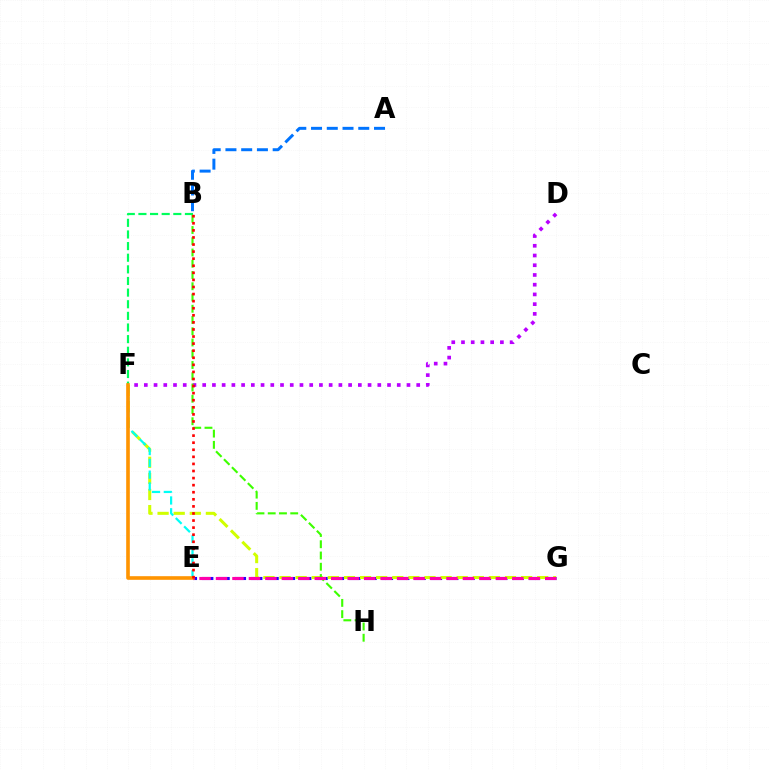{('E', 'G'): [{'color': '#2500ff', 'line_style': 'dashed', 'thickness': 2.22}, {'color': '#ff00ac', 'line_style': 'dashed', 'thickness': 2.24}], ('D', 'F'): [{'color': '#b900ff', 'line_style': 'dotted', 'thickness': 2.64}], ('B', 'F'): [{'color': '#00ff5c', 'line_style': 'dashed', 'thickness': 1.58}], ('F', 'G'): [{'color': '#d1ff00', 'line_style': 'dashed', 'thickness': 2.19}], ('A', 'B'): [{'color': '#0074ff', 'line_style': 'dashed', 'thickness': 2.14}], ('E', 'F'): [{'color': '#00fff6', 'line_style': 'dashed', 'thickness': 1.6}, {'color': '#ff9400', 'line_style': 'solid', 'thickness': 2.61}], ('B', 'H'): [{'color': '#3dff00', 'line_style': 'dashed', 'thickness': 1.53}], ('B', 'E'): [{'color': '#ff0000', 'line_style': 'dotted', 'thickness': 1.92}]}